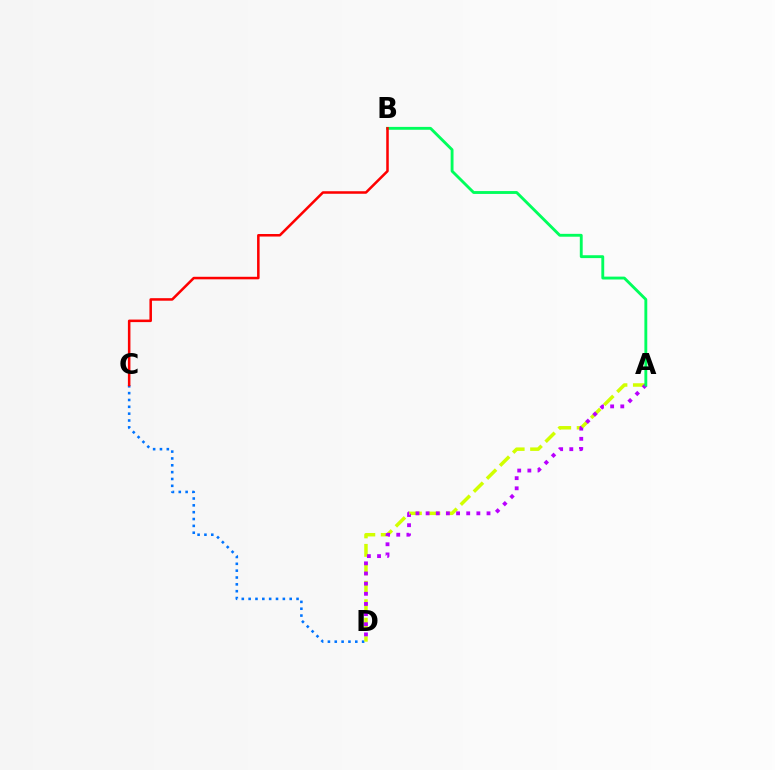{('C', 'D'): [{'color': '#0074ff', 'line_style': 'dotted', 'thickness': 1.86}], ('A', 'D'): [{'color': '#d1ff00', 'line_style': 'dashed', 'thickness': 2.51}, {'color': '#b900ff', 'line_style': 'dotted', 'thickness': 2.76}], ('A', 'B'): [{'color': '#00ff5c', 'line_style': 'solid', 'thickness': 2.07}], ('B', 'C'): [{'color': '#ff0000', 'line_style': 'solid', 'thickness': 1.82}]}